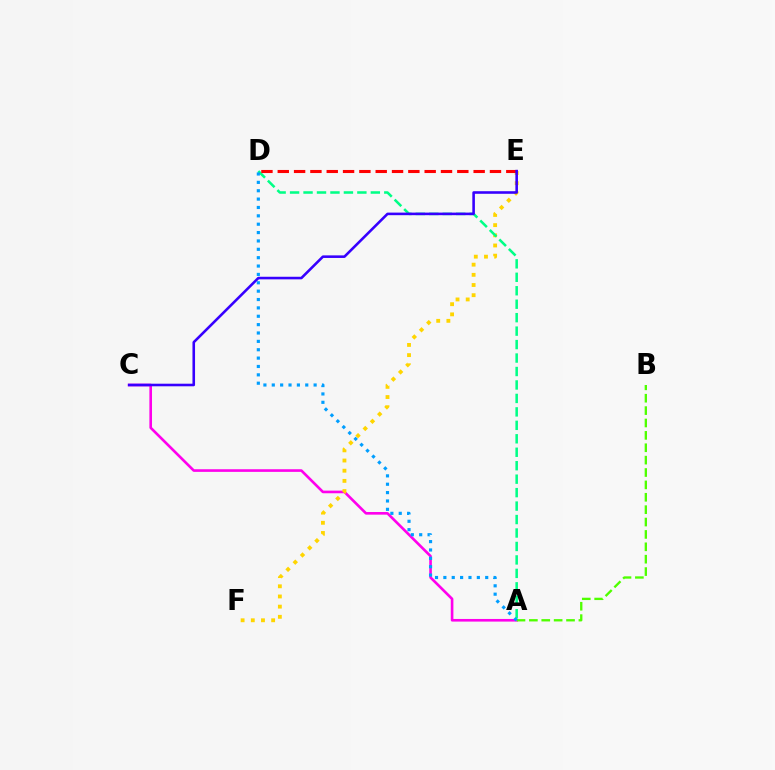{('A', 'C'): [{'color': '#ff00ed', 'line_style': 'solid', 'thickness': 1.89}], ('E', 'F'): [{'color': '#ffd500', 'line_style': 'dotted', 'thickness': 2.76}], ('A', 'D'): [{'color': '#00ff86', 'line_style': 'dashed', 'thickness': 1.83}, {'color': '#009eff', 'line_style': 'dotted', 'thickness': 2.27}], ('A', 'B'): [{'color': '#4fff00', 'line_style': 'dashed', 'thickness': 1.68}], ('D', 'E'): [{'color': '#ff0000', 'line_style': 'dashed', 'thickness': 2.22}], ('C', 'E'): [{'color': '#3700ff', 'line_style': 'solid', 'thickness': 1.86}]}